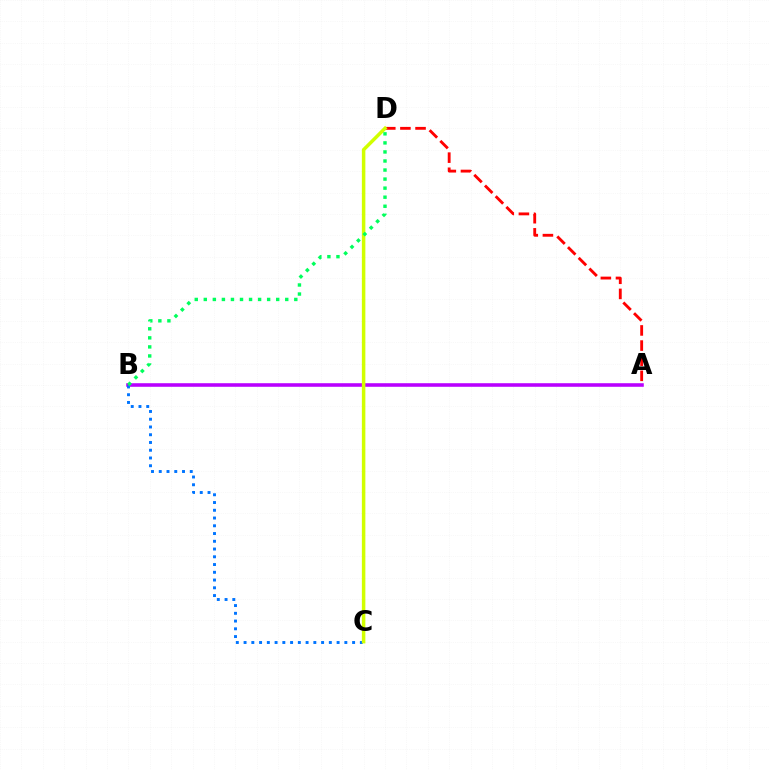{('A', 'B'): [{'color': '#b900ff', 'line_style': 'solid', 'thickness': 2.57}], ('A', 'D'): [{'color': '#ff0000', 'line_style': 'dashed', 'thickness': 2.06}], ('B', 'C'): [{'color': '#0074ff', 'line_style': 'dotted', 'thickness': 2.11}], ('C', 'D'): [{'color': '#d1ff00', 'line_style': 'solid', 'thickness': 2.52}], ('B', 'D'): [{'color': '#00ff5c', 'line_style': 'dotted', 'thickness': 2.46}]}